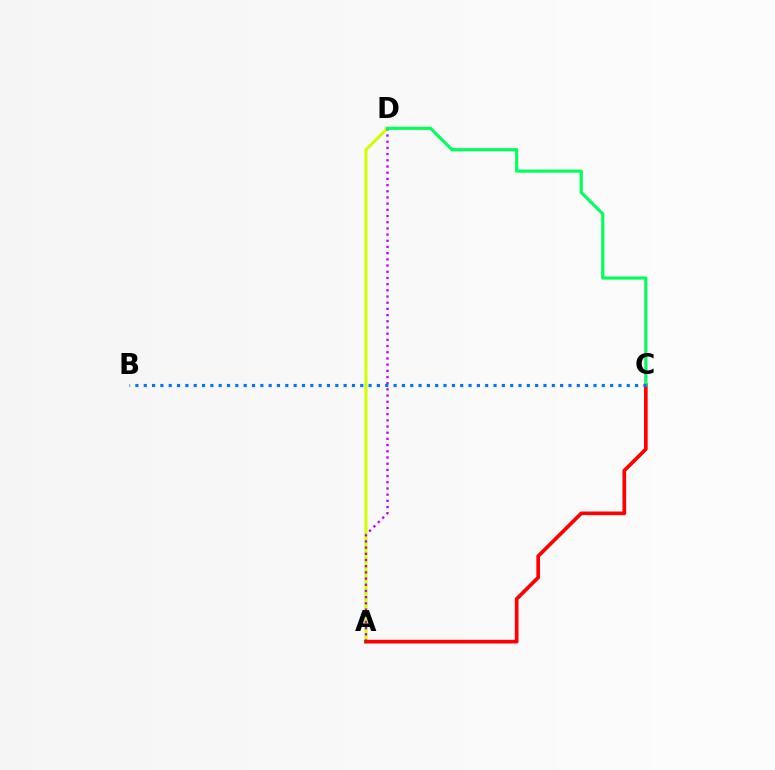{('A', 'D'): [{'color': '#d1ff00', 'line_style': 'solid', 'thickness': 2.2}, {'color': '#b900ff', 'line_style': 'dotted', 'thickness': 1.68}], ('A', 'C'): [{'color': '#ff0000', 'line_style': 'solid', 'thickness': 2.64}], ('C', 'D'): [{'color': '#00ff5c', 'line_style': 'solid', 'thickness': 2.25}], ('B', 'C'): [{'color': '#0074ff', 'line_style': 'dotted', 'thickness': 2.26}]}